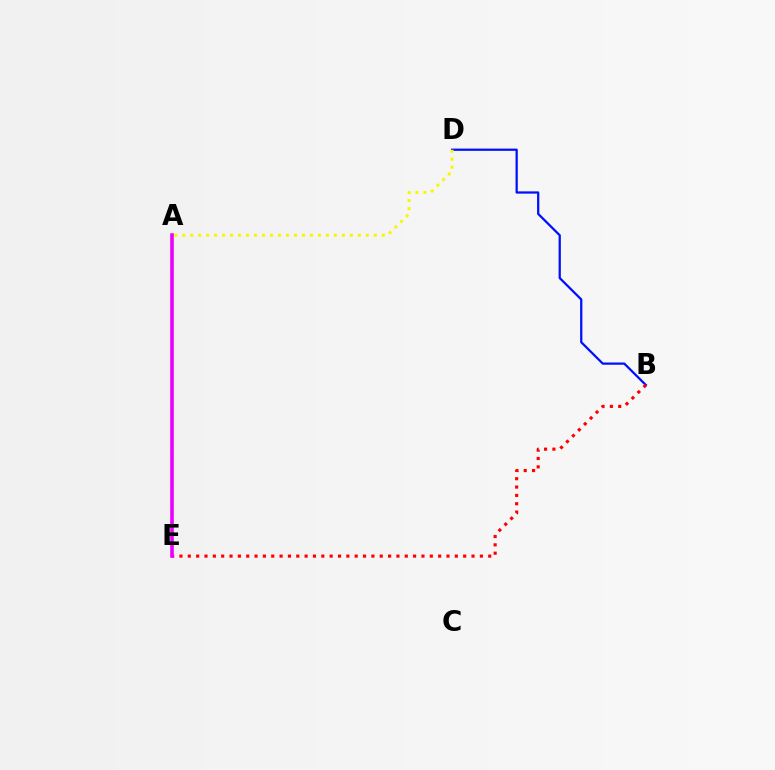{('A', 'E'): [{'color': '#00fff6', 'line_style': 'dotted', 'thickness': 1.55}, {'color': '#08ff00', 'line_style': 'dotted', 'thickness': 1.61}, {'color': '#ee00ff', 'line_style': 'solid', 'thickness': 2.58}], ('B', 'D'): [{'color': '#0010ff', 'line_style': 'solid', 'thickness': 1.62}], ('B', 'E'): [{'color': '#ff0000', 'line_style': 'dotted', 'thickness': 2.27}], ('A', 'D'): [{'color': '#fcf500', 'line_style': 'dotted', 'thickness': 2.17}]}